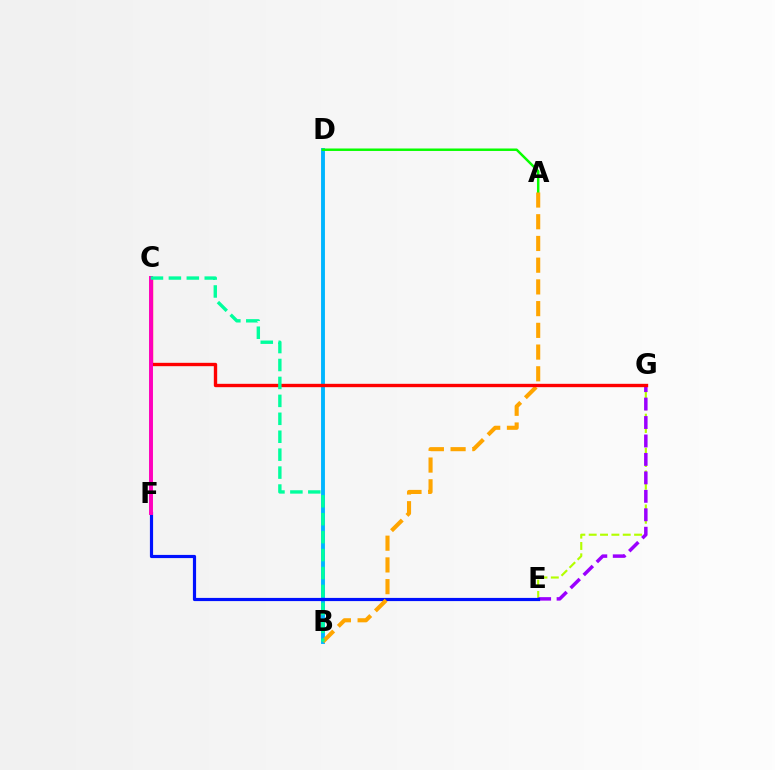{('E', 'G'): [{'color': '#b3ff00', 'line_style': 'dashed', 'thickness': 1.54}, {'color': '#9b00ff', 'line_style': 'dashed', 'thickness': 2.51}], ('B', 'D'): [{'color': '#00b5ff', 'line_style': 'solid', 'thickness': 2.8}], ('E', 'F'): [{'color': '#0010ff', 'line_style': 'solid', 'thickness': 2.29}], ('A', 'D'): [{'color': '#08ff00', 'line_style': 'solid', 'thickness': 1.78}], ('A', 'B'): [{'color': '#ffa500', 'line_style': 'dashed', 'thickness': 2.95}], ('C', 'G'): [{'color': '#ff0000', 'line_style': 'solid', 'thickness': 2.42}], ('C', 'F'): [{'color': '#ff00bd', 'line_style': 'solid', 'thickness': 2.83}], ('B', 'C'): [{'color': '#00ff9d', 'line_style': 'dashed', 'thickness': 2.44}]}